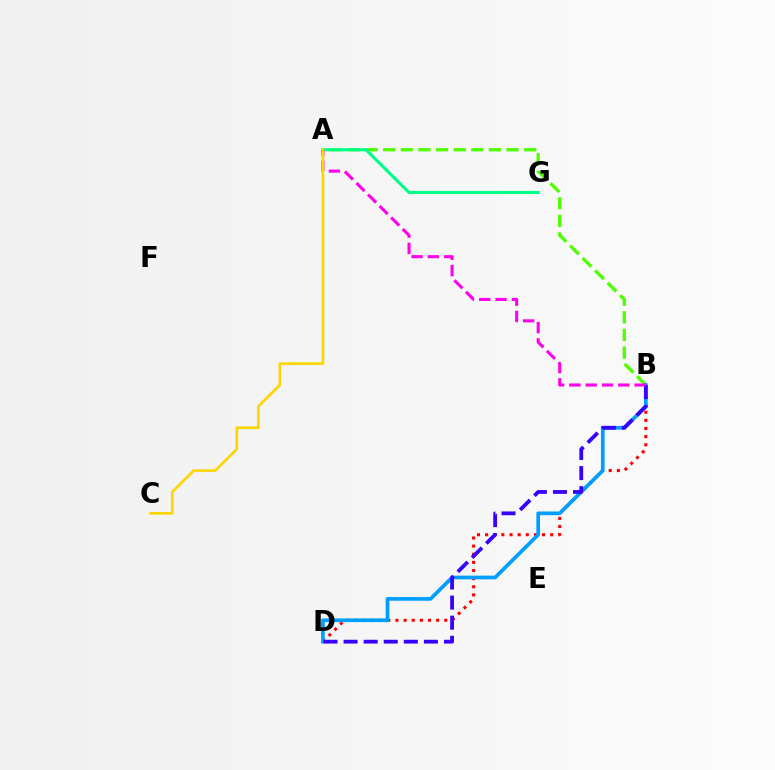{('A', 'B'): [{'color': '#4fff00', 'line_style': 'dashed', 'thickness': 2.39}, {'color': '#ff00ed', 'line_style': 'dashed', 'thickness': 2.22}], ('B', 'D'): [{'color': '#ff0000', 'line_style': 'dotted', 'thickness': 2.21}, {'color': '#009eff', 'line_style': 'solid', 'thickness': 2.66}, {'color': '#3700ff', 'line_style': 'dashed', 'thickness': 2.73}], ('A', 'G'): [{'color': '#00ff86', 'line_style': 'solid', 'thickness': 2.26}], ('A', 'C'): [{'color': '#ffd500', 'line_style': 'solid', 'thickness': 1.91}]}